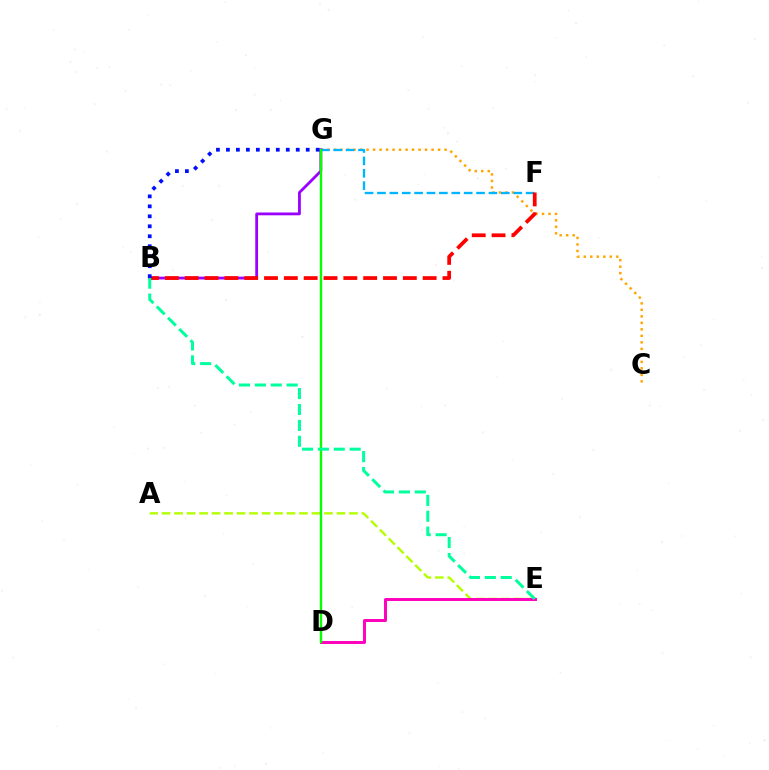{('A', 'E'): [{'color': '#b3ff00', 'line_style': 'dashed', 'thickness': 1.7}], ('C', 'G'): [{'color': '#ffa500', 'line_style': 'dotted', 'thickness': 1.77}], ('F', 'G'): [{'color': '#00b5ff', 'line_style': 'dashed', 'thickness': 1.68}], ('D', 'E'): [{'color': '#ff00bd', 'line_style': 'solid', 'thickness': 2.13}], ('B', 'G'): [{'color': '#9b00ff', 'line_style': 'solid', 'thickness': 2.01}, {'color': '#0010ff', 'line_style': 'dotted', 'thickness': 2.71}], ('B', 'F'): [{'color': '#ff0000', 'line_style': 'dashed', 'thickness': 2.69}], ('D', 'G'): [{'color': '#08ff00', 'line_style': 'solid', 'thickness': 1.72}], ('B', 'E'): [{'color': '#00ff9d', 'line_style': 'dashed', 'thickness': 2.16}]}